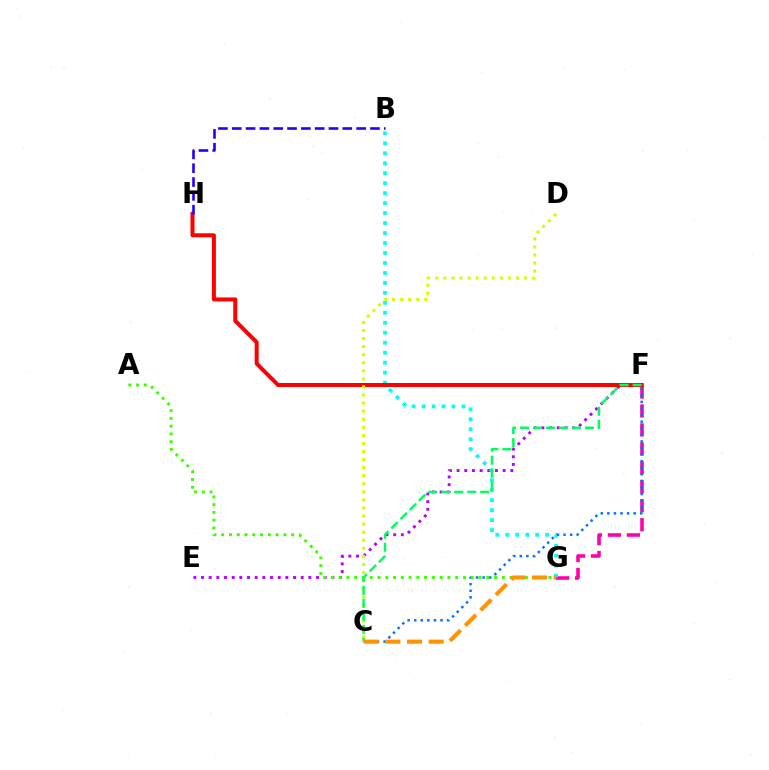{('F', 'G'): [{'color': '#ff00ac', 'line_style': 'dashed', 'thickness': 2.57}], ('E', 'F'): [{'color': '#b900ff', 'line_style': 'dotted', 'thickness': 2.08}], ('B', 'G'): [{'color': '#00fff6', 'line_style': 'dotted', 'thickness': 2.71}], ('C', 'F'): [{'color': '#0074ff', 'line_style': 'dotted', 'thickness': 1.79}, {'color': '#00ff5c', 'line_style': 'dashed', 'thickness': 1.76}], ('F', 'H'): [{'color': '#ff0000', 'line_style': 'solid', 'thickness': 2.88}], ('C', 'D'): [{'color': '#d1ff00', 'line_style': 'dotted', 'thickness': 2.19}], ('B', 'H'): [{'color': '#2500ff', 'line_style': 'dashed', 'thickness': 1.88}], ('A', 'G'): [{'color': '#3dff00', 'line_style': 'dotted', 'thickness': 2.11}], ('C', 'G'): [{'color': '#ff9400', 'line_style': 'dashed', 'thickness': 2.94}]}